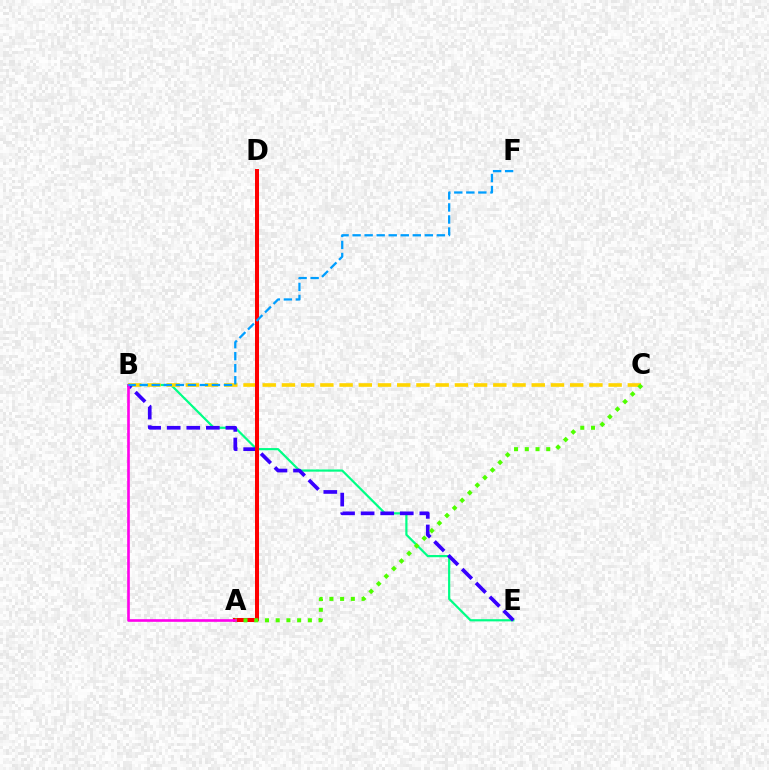{('B', 'E'): [{'color': '#00ff86', 'line_style': 'solid', 'thickness': 1.59}, {'color': '#3700ff', 'line_style': 'dashed', 'thickness': 2.66}], ('B', 'C'): [{'color': '#ffd500', 'line_style': 'dashed', 'thickness': 2.61}], ('A', 'D'): [{'color': '#ff0000', 'line_style': 'solid', 'thickness': 2.87}], ('A', 'C'): [{'color': '#4fff00', 'line_style': 'dotted', 'thickness': 2.91}], ('A', 'B'): [{'color': '#ff00ed', 'line_style': 'solid', 'thickness': 1.9}], ('B', 'F'): [{'color': '#009eff', 'line_style': 'dashed', 'thickness': 1.64}]}